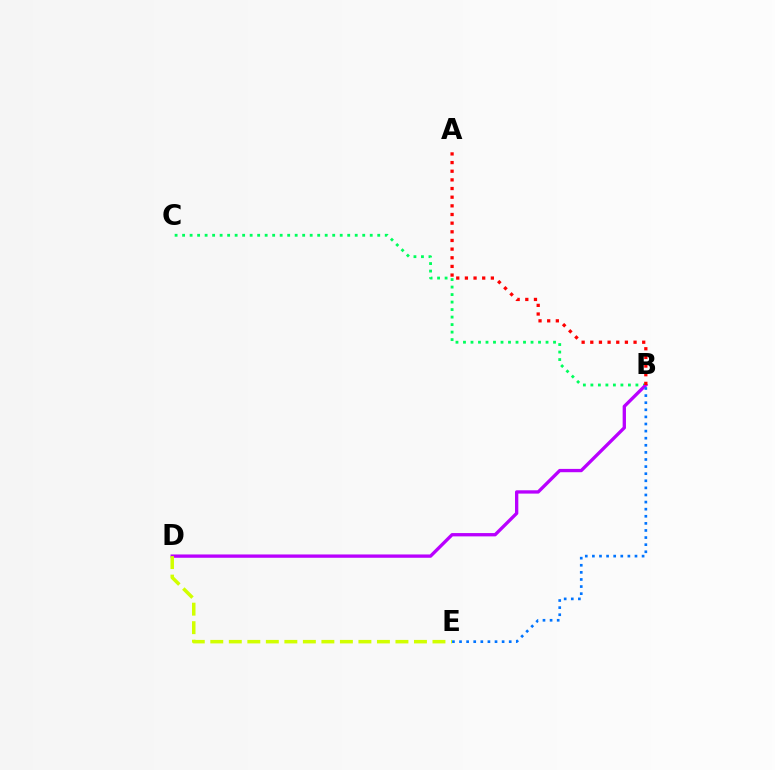{('B', 'C'): [{'color': '#00ff5c', 'line_style': 'dotted', 'thickness': 2.04}], ('B', 'D'): [{'color': '#b900ff', 'line_style': 'solid', 'thickness': 2.39}], ('D', 'E'): [{'color': '#d1ff00', 'line_style': 'dashed', 'thickness': 2.52}], ('A', 'B'): [{'color': '#ff0000', 'line_style': 'dotted', 'thickness': 2.35}], ('B', 'E'): [{'color': '#0074ff', 'line_style': 'dotted', 'thickness': 1.93}]}